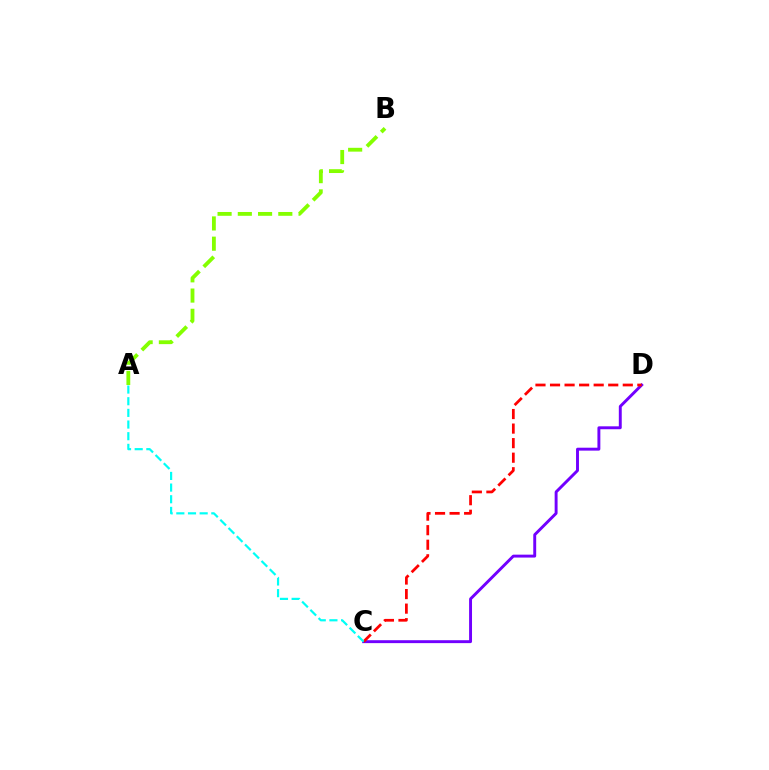{('C', 'D'): [{'color': '#7200ff', 'line_style': 'solid', 'thickness': 2.1}, {'color': '#ff0000', 'line_style': 'dashed', 'thickness': 1.98}], ('A', 'B'): [{'color': '#84ff00', 'line_style': 'dashed', 'thickness': 2.75}], ('A', 'C'): [{'color': '#00fff6', 'line_style': 'dashed', 'thickness': 1.58}]}